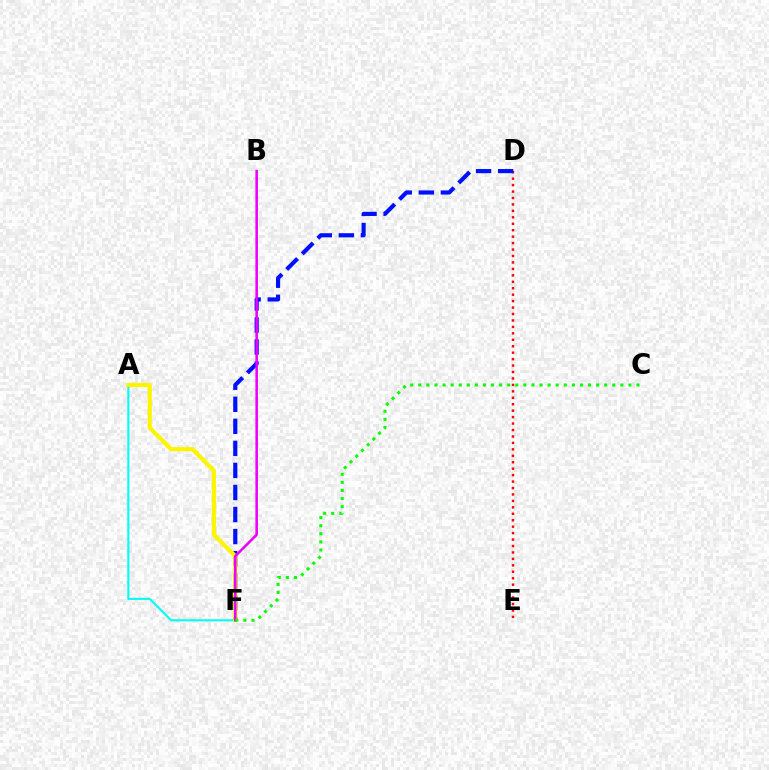{('D', 'E'): [{'color': '#ff0000', 'line_style': 'dotted', 'thickness': 1.75}], ('D', 'F'): [{'color': '#0010ff', 'line_style': 'dashed', 'thickness': 2.99}], ('A', 'F'): [{'color': '#00fff6', 'line_style': 'solid', 'thickness': 1.52}, {'color': '#fcf500', 'line_style': 'solid', 'thickness': 3.0}], ('B', 'F'): [{'color': '#ee00ff', 'line_style': 'solid', 'thickness': 1.84}], ('C', 'F'): [{'color': '#08ff00', 'line_style': 'dotted', 'thickness': 2.2}]}